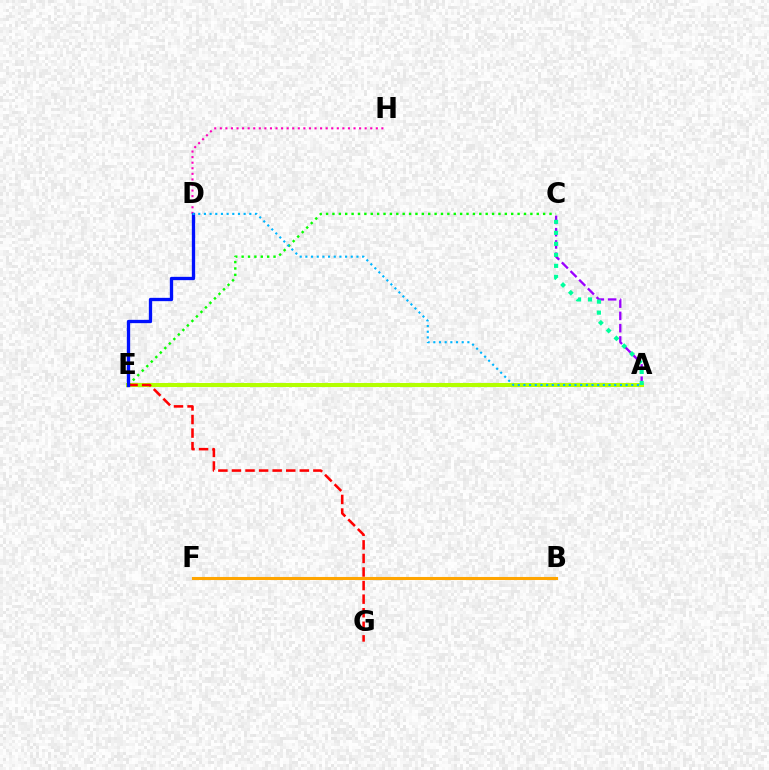{('A', 'C'): [{'color': '#9b00ff', 'line_style': 'dashed', 'thickness': 1.67}, {'color': '#00ff9d', 'line_style': 'dotted', 'thickness': 2.99}], ('A', 'E'): [{'color': '#b3ff00', 'line_style': 'solid', 'thickness': 2.92}], ('D', 'H'): [{'color': '#ff00bd', 'line_style': 'dotted', 'thickness': 1.51}], ('C', 'E'): [{'color': '#08ff00', 'line_style': 'dotted', 'thickness': 1.73}], ('E', 'G'): [{'color': '#ff0000', 'line_style': 'dashed', 'thickness': 1.84}], ('D', 'E'): [{'color': '#0010ff', 'line_style': 'solid', 'thickness': 2.39}], ('B', 'F'): [{'color': '#ffa500', 'line_style': 'solid', 'thickness': 2.21}], ('A', 'D'): [{'color': '#00b5ff', 'line_style': 'dotted', 'thickness': 1.54}]}